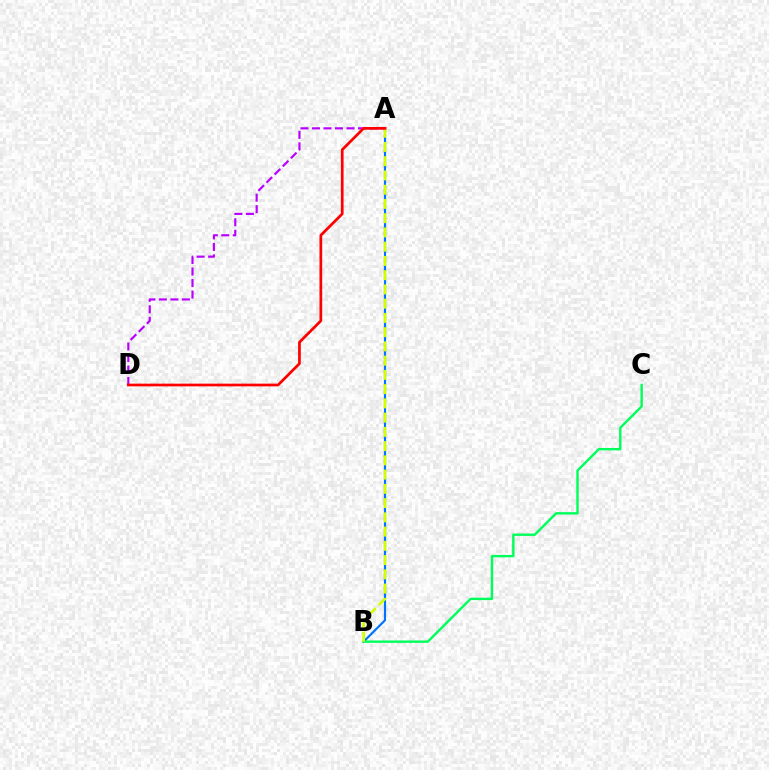{('A', 'B'): [{'color': '#0074ff', 'line_style': 'solid', 'thickness': 1.55}, {'color': '#d1ff00', 'line_style': 'dashed', 'thickness': 1.94}], ('B', 'C'): [{'color': '#00ff5c', 'line_style': 'solid', 'thickness': 1.74}], ('A', 'D'): [{'color': '#b900ff', 'line_style': 'dashed', 'thickness': 1.56}, {'color': '#ff0000', 'line_style': 'solid', 'thickness': 1.96}]}